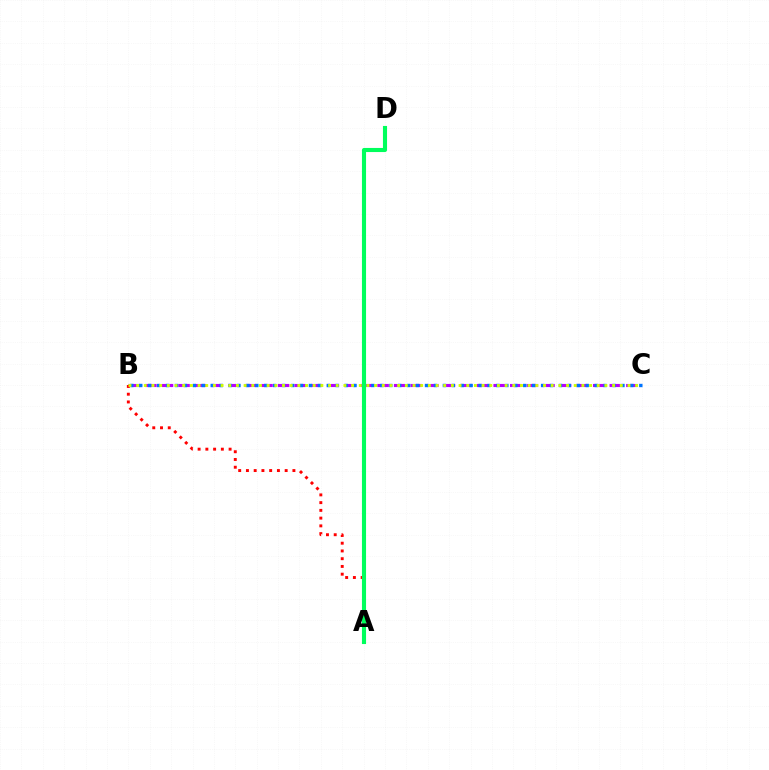{('B', 'C'): [{'color': '#b900ff', 'line_style': 'dashed', 'thickness': 2.25}, {'color': '#0074ff', 'line_style': 'dotted', 'thickness': 2.43}, {'color': '#d1ff00', 'line_style': 'dotted', 'thickness': 2.09}], ('A', 'B'): [{'color': '#ff0000', 'line_style': 'dotted', 'thickness': 2.1}], ('A', 'D'): [{'color': '#00ff5c', 'line_style': 'solid', 'thickness': 2.95}]}